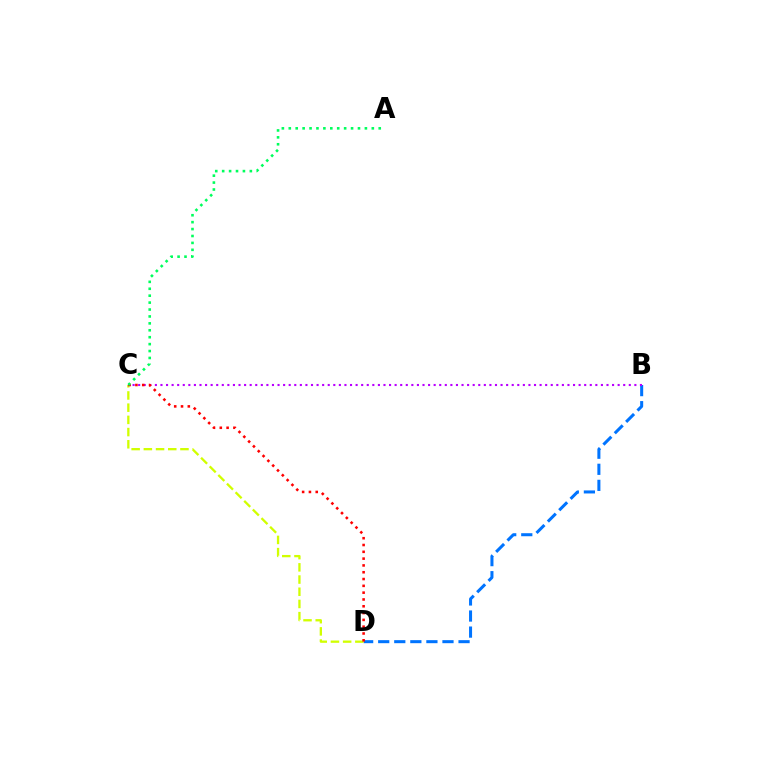{('B', 'D'): [{'color': '#0074ff', 'line_style': 'dashed', 'thickness': 2.18}], ('C', 'D'): [{'color': '#d1ff00', 'line_style': 'dashed', 'thickness': 1.66}, {'color': '#ff0000', 'line_style': 'dotted', 'thickness': 1.85}], ('B', 'C'): [{'color': '#b900ff', 'line_style': 'dotted', 'thickness': 1.51}], ('A', 'C'): [{'color': '#00ff5c', 'line_style': 'dotted', 'thickness': 1.88}]}